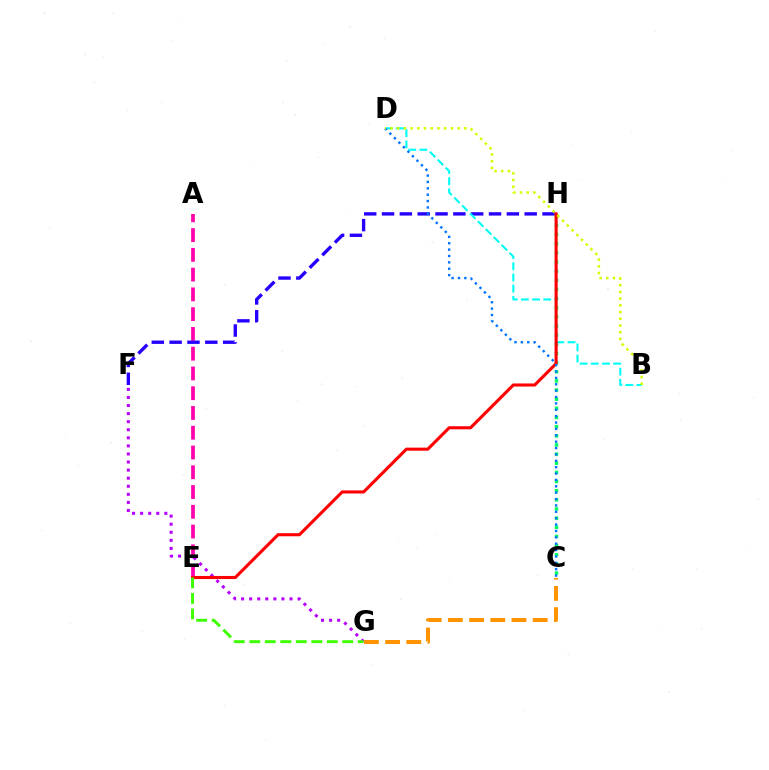{('A', 'E'): [{'color': '#ff00ac', 'line_style': 'dashed', 'thickness': 2.69}], ('F', 'G'): [{'color': '#b900ff', 'line_style': 'dotted', 'thickness': 2.19}], ('C', 'H'): [{'color': '#00ff5c', 'line_style': 'dotted', 'thickness': 2.49}], ('C', 'G'): [{'color': '#ff9400', 'line_style': 'dashed', 'thickness': 2.88}], ('F', 'H'): [{'color': '#2500ff', 'line_style': 'dashed', 'thickness': 2.42}], ('B', 'D'): [{'color': '#00fff6', 'line_style': 'dashed', 'thickness': 1.52}, {'color': '#d1ff00', 'line_style': 'dotted', 'thickness': 1.82}], ('E', 'H'): [{'color': '#ff0000', 'line_style': 'solid', 'thickness': 2.22}], ('C', 'D'): [{'color': '#0074ff', 'line_style': 'dotted', 'thickness': 1.73}], ('E', 'G'): [{'color': '#3dff00', 'line_style': 'dashed', 'thickness': 2.11}]}